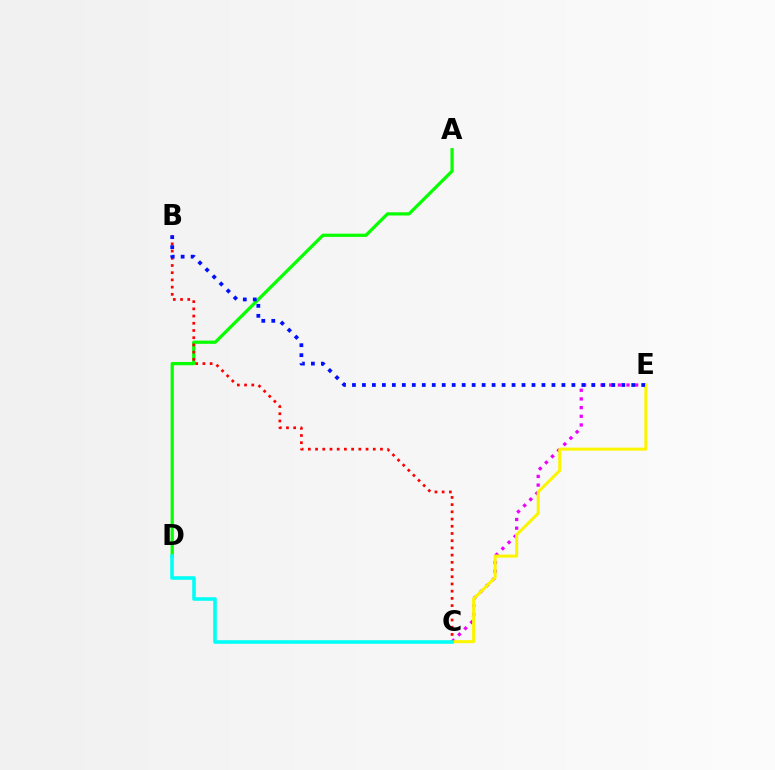{('C', 'E'): [{'color': '#ee00ff', 'line_style': 'dotted', 'thickness': 2.36}, {'color': '#fcf500', 'line_style': 'solid', 'thickness': 2.17}], ('A', 'D'): [{'color': '#08ff00', 'line_style': 'solid', 'thickness': 2.33}], ('B', 'C'): [{'color': '#ff0000', 'line_style': 'dotted', 'thickness': 1.96}], ('C', 'D'): [{'color': '#00fff6', 'line_style': 'solid', 'thickness': 2.57}], ('B', 'E'): [{'color': '#0010ff', 'line_style': 'dotted', 'thickness': 2.71}]}